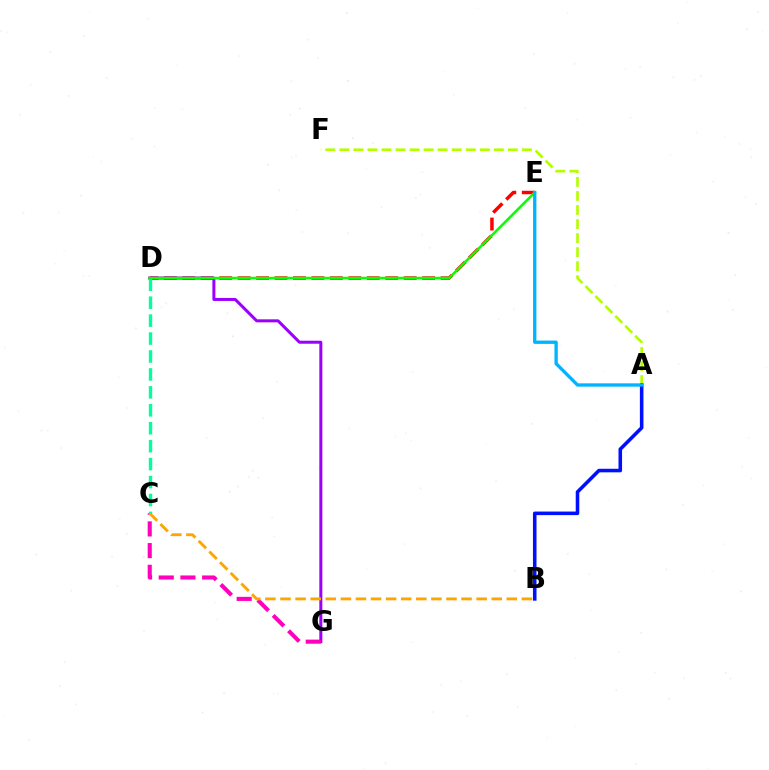{('D', 'E'): [{'color': '#ff0000', 'line_style': 'dashed', 'thickness': 2.51}, {'color': '#08ff00', 'line_style': 'solid', 'thickness': 1.86}], ('D', 'G'): [{'color': '#9b00ff', 'line_style': 'solid', 'thickness': 2.17}], ('C', 'G'): [{'color': '#ff00bd', 'line_style': 'dashed', 'thickness': 2.95}], ('B', 'C'): [{'color': '#ffa500', 'line_style': 'dashed', 'thickness': 2.05}], ('A', 'F'): [{'color': '#b3ff00', 'line_style': 'dashed', 'thickness': 1.91}], ('C', 'D'): [{'color': '#00ff9d', 'line_style': 'dashed', 'thickness': 2.44}], ('A', 'B'): [{'color': '#0010ff', 'line_style': 'solid', 'thickness': 2.56}], ('A', 'E'): [{'color': '#00b5ff', 'line_style': 'solid', 'thickness': 2.4}]}